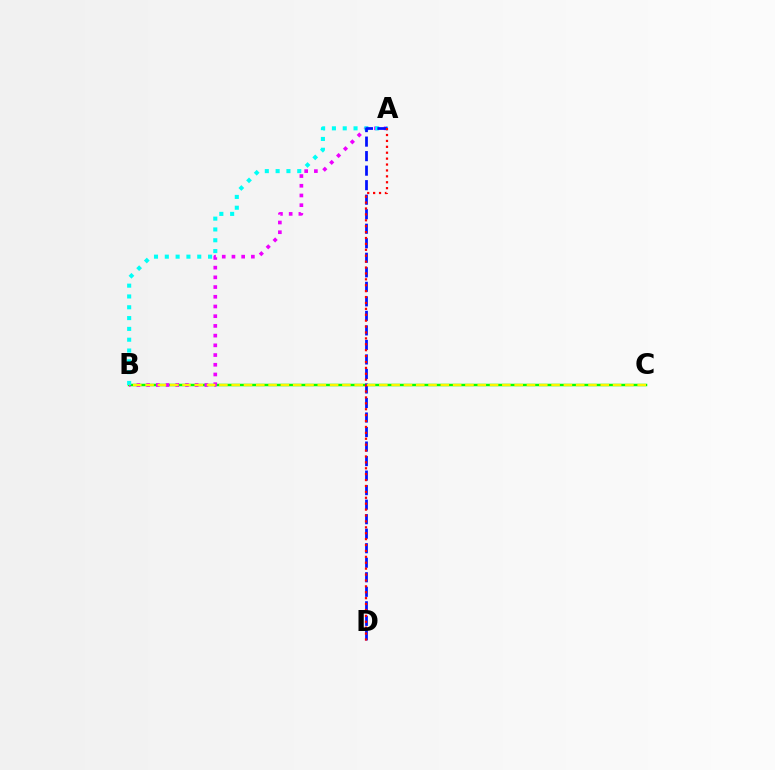{('B', 'C'): [{'color': '#08ff00', 'line_style': 'solid', 'thickness': 1.8}, {'color': '#fcf500', 'line_style': 'dashed', 'thickness': 1.67}], ('A', 'B'): [{'color': '#ee00ff', 'line_style': 'dotted', 'thickness': 2.64}, {'color': '#00fff6', 'line_style': 'dotted', 'thickness': 2.94}], ('A', 'D'): [{'color': '#0010ff', 'line_style': 'dashed', 'thickness': 1.97}, {'color': '#ff0000', 'line_style': 'dotted', 'thickness': 1.6}]}